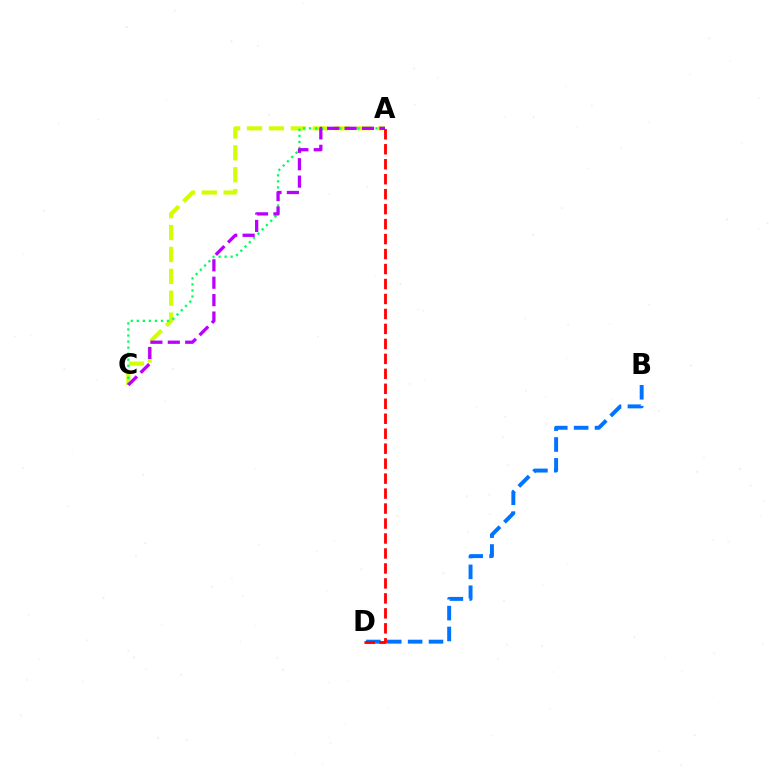{('A', 'C'): [{'color': '#d1ff00', 'line_style': 'dashed', 'thickness': 2.97}, {'color': '#00ff5c', 'line_style': 'dotted', 'thickness': 1.64}, {'color': '#b900ff', 'line_style': 'dashed', 'thickness': 2.37}], ('B', 'D'): [{'color': '#0074ff', 'line_style': 'dashed', 'thickness': 2.84}], ('A', 'D'): [{'color': '#ff0000', 'line_style': 'dashed', 'thickness': 2.03}]}